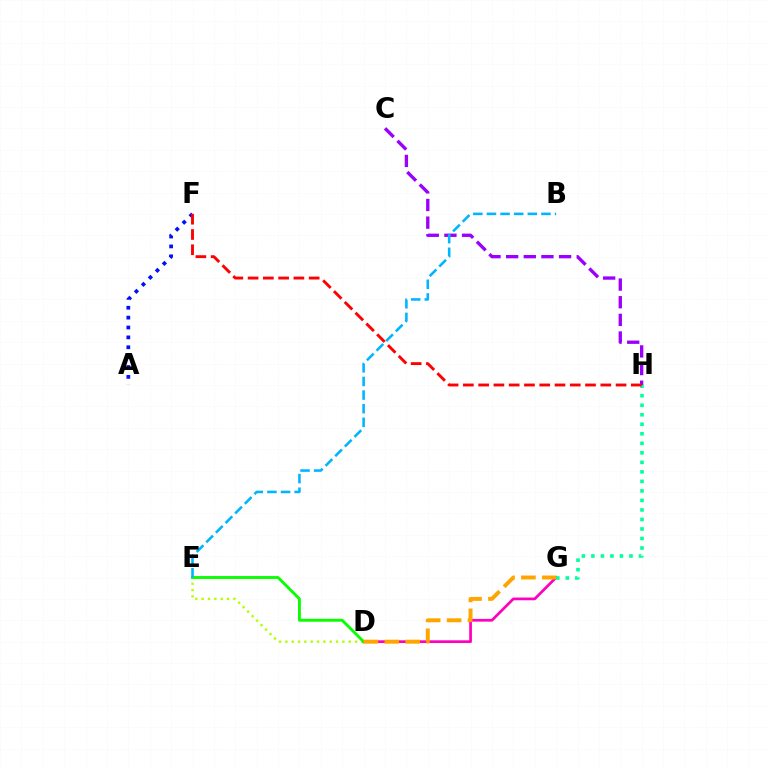{('D', 'E'): [{'color': '#b3ff00', 'line_style': 'dotted', 'thickness': 1.72}, {'color': '#08ff00', 'line_style': 'solid', 'thickness': 2.07}], ('D', 'G'): [{'color': '#ff00bd', 'line_style': 'solid', 'thickness': 1.96}, {'color': '#ffa500', 'line_style': 'dashed', 'thickness': 2.84}], ('C', 'H'): [{'color': '#9b00ff', 'line_style': 'dashed', 'thickness': 2.4}], ('G', 'H'): [{'color': '#00ff9d', 'line_style': 'dotted', 'thickness': 2.59}], ('A', 'F'): [{'color': '#0010ff', 'line_style': 'dotted', 'thickness': 2.68}], ('B', 'E'): [{'color': '#00b5ff', 'line_style': 'dashed', 'thickness': 1.85}], ('F', 'H'): [{'color': '#ff0000', 'line_style': 'dashed', 'thickness': 2.07}]}